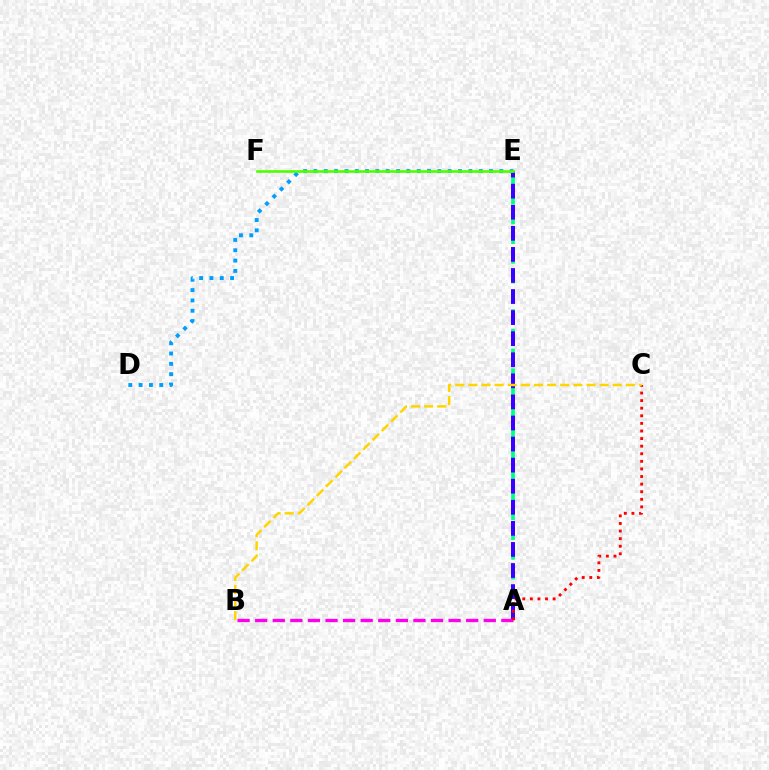{('A', 'E'): [{'color': '#00ff86', 'line_style': 'dashed', 'thickness': 2.68}, {'color': '#3700ff', 'line_style': 'dashed', 'thickness': 2.86}], ('D', 'E'): [{'color': '#009eff', 'line_style': 'dotted', 'thickness': 2.81}], ('A', 'B'): [{'color': '#ff00ed', 'line_style': 'dashed', 'thickness': 2.39}], ('E', 'F'): [{'color': '#4fff00', 'line_style': 'solid', 'thickness': 1.9}], ('A', 'C'): [{'color': '#ff0000', 'line_style': 'dotted', 'thickness': 2.06}], ('B', 'C'): [{'color': '#ffd500', 'line_style': 'dashed', 'thickness': 1.78}]}